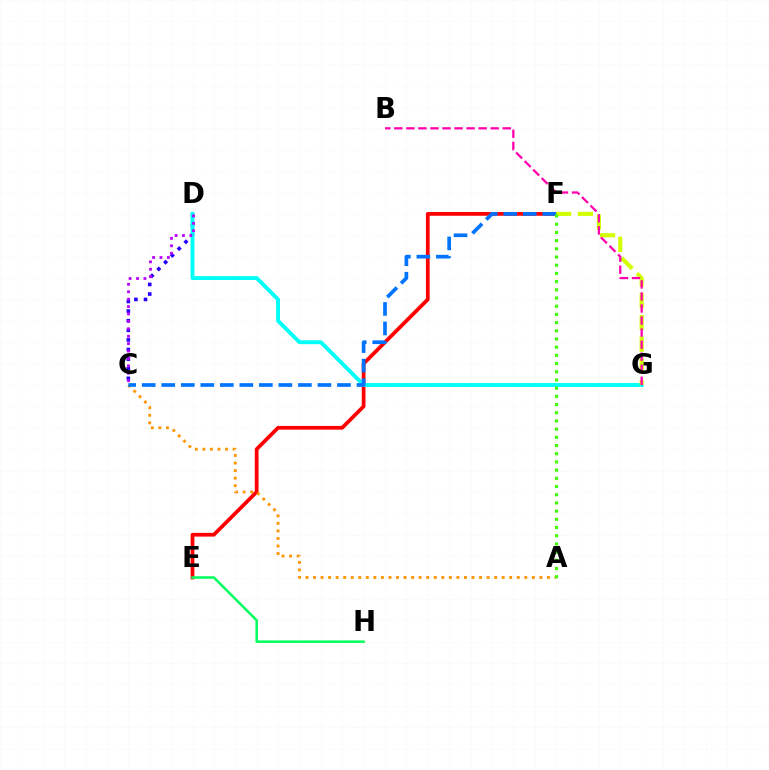{('C', 'D'): [{'color': '#2500ff', 'line_style': 'dotted', 'thickness': 2.61}, {'color': '#b900ff', 'line_style': 'dotted', 'thickness': 2.01}], ('E', 'F'): [{'color': '#ff0000', 'line_style': 'solid', 'thickness': 2.7}], ('D', 'G'): [{'color': '#00fff6', 'line_style': 'solid', 'thickness': 2.81}], ('A', 'C'): [{'color': '#ff9400', 'line_style': 'dotted', 'thickness': 2.05}], ('F', 'G'): [{'color': '#d1ff00', 'line_style': 'dashed', 'thickness': 2.95}], ('E', 'H'): [{'color': '#00ff5c', 'line_style': 'solid', 'thickness': 1.8}], ('B', 'G'): [{'color': '#ff00ac', 'line_style': 'dashed', 'thickness': 1.64}], ('C', 'F'): [{'color': '#0074ff', 'line_style': 'dashed', 'thickness': 2.65}], ('A', 'F'): [{'color': '#3dff00', 'line_style': 'dotted', 'thickness': 2.23}]}